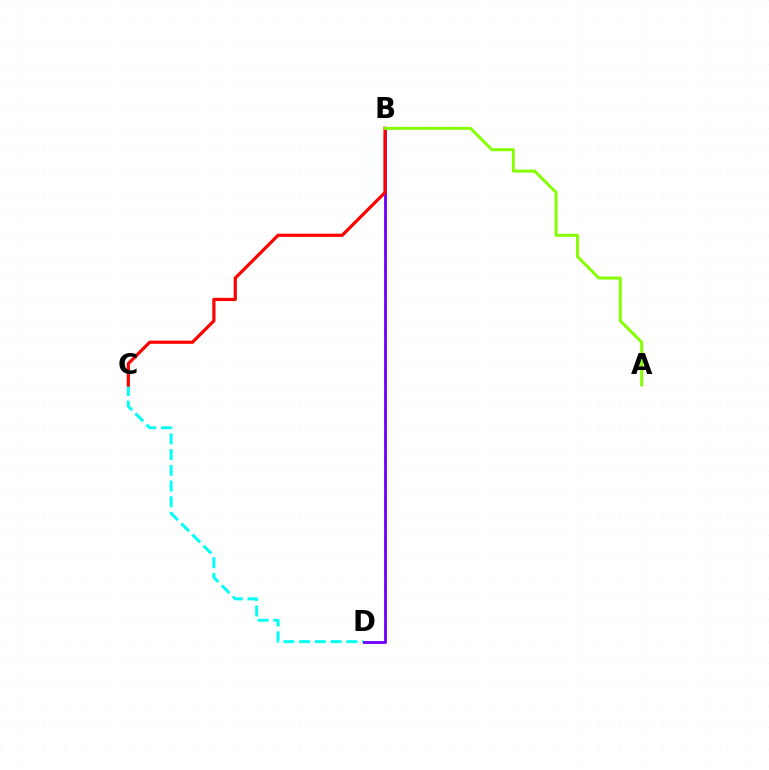{('C', 'D'): [{'color': '#00fff6', 'line_style': 'dashed', 'thickness': 2.14}], ('B', 'D'): [{'color': '#7200ff', 'line_style': 'solid', 'thickness': 2.04}], ('B', 'C'): [{'color': '#ff0000', 'line_style': 'solid', 'thickness': 2.3}], ('A', 'B'): [{'color': '#84ff00', 'line_style': 'solid', 'thickness': 2.12}]}